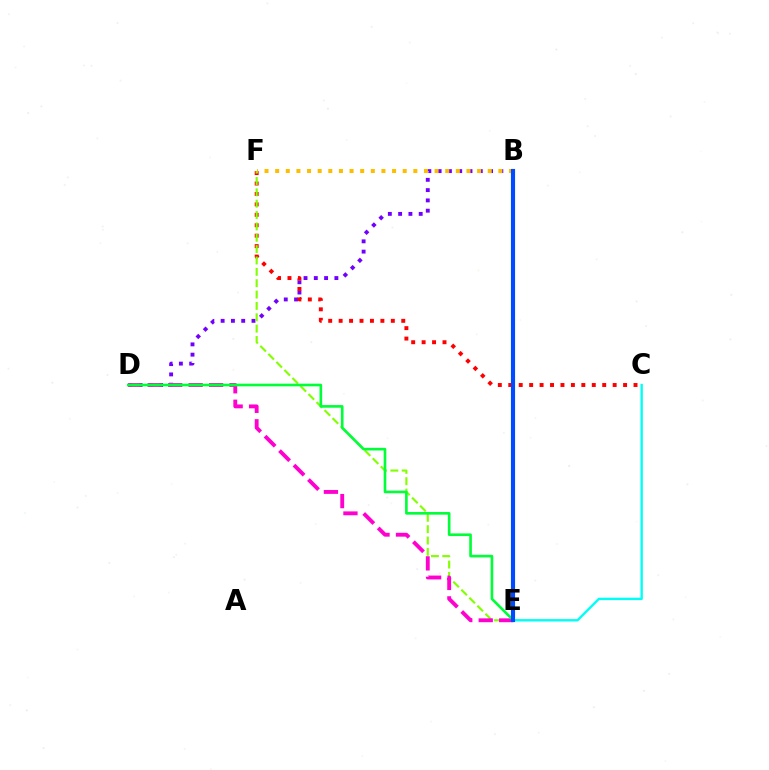{('B', 'D'): [{'color': '#7200ff', 'line_style': 'dotted', 'thickness': 2.79}], ('C', 'F'): [{'color': '#ff0000', 'line_style': 'dotted', 'thickness': 2.84}], ('C', 'E'): [{'color': '#00fff6', 'line_style': 'solid', 'thickness': 1.71}], ('E', 'F'): [{'color': '#84ff00', 'line_style': 'dashed', 'thickness': 1.54}], ('D', 'E'): [{'color': '#ff00cf', 'line_style': 'dashed', 'thickness': 2.78}, {'color': '#00ff39', 'line_style': 'solid', 'thickness': 1.9}], ('B', 'F'): [{'color': '#ffbd00', 'line_style': 'dotted', 'thickness': 2.89}], ('B', 'E'): [{'color': '#004bff', 'line_style': 'solid', 'thickness': 2.98}]}